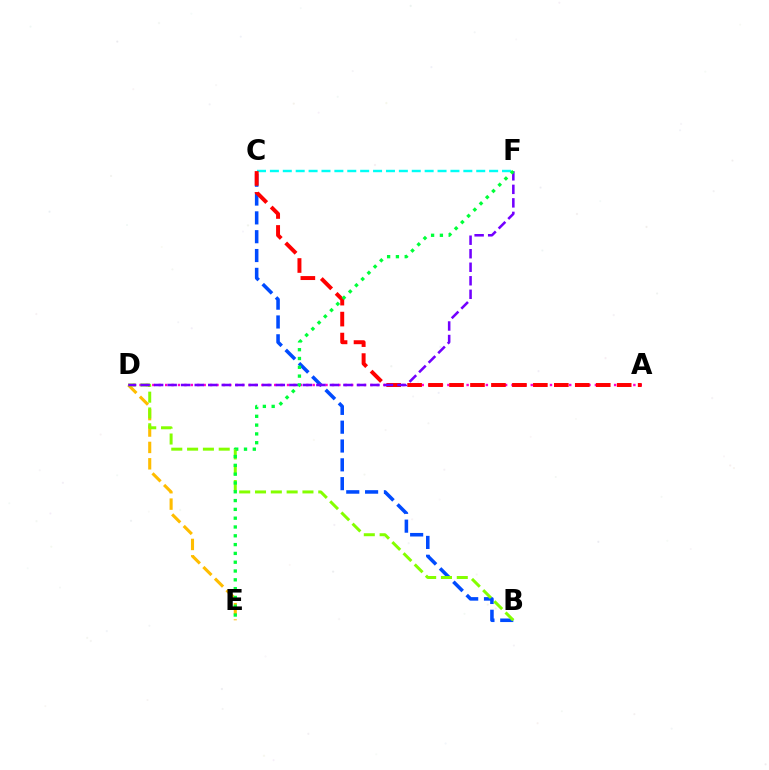{('D', 'E'): [{'color': '#ffbd00', 'line_style': 'dashed', 'thickness': 2.23}], ('B', 'C'): [{'color': '#004bff', 'line_style': 'dashed', 'thickness': 2.56}], ('A', 'D'): [{'color': '#ff00cf', 'line_style': 'dotted', 'thickness': 1.74}], ('B', 'D'): [{'color': '#84ff00', 'line_style': 'dashed', 'thickness': 2.15}], ('C', 'F'): [{'color': '#00fff6', 'line_style': 'dashed', 'thickness': 1.75}], ('A', 'C'): [{'color': '#ff0000', 'line_style': 'dashed', 'thickness': 2.85}], ('D', 'F'): [{'color': '#7200ff', 'line_style': 'dashed', 'thickness': 1.84}], ('E', 'F'): [{'color': '#00ff39', 'line_style': 'dotted', 'thickness': 2.39}]}